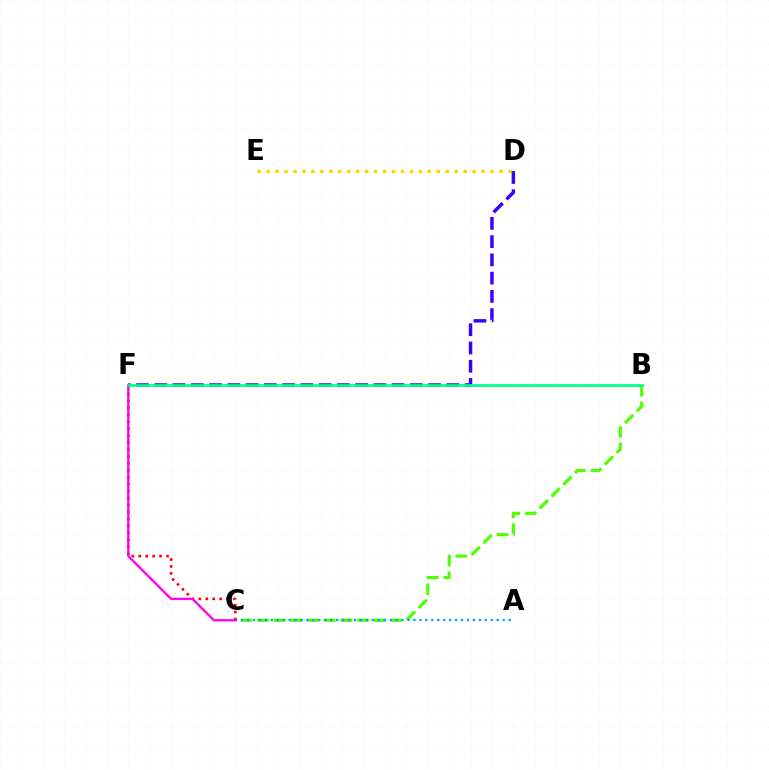{('B', 'C'): [{'color': '#4fff00', 'line_style': 'dashed', 'thickness': 2.26}], ('A', 'C'): [{'color': '#009eff', 'line_style': 'dotted', 'thickness': 1.62}], ('C', 'F'): [{'color': '#ff0000', 'line_style': 'dotted', 'thickness': 1.89}, {'color': '#ff00ed', 'line_style': 'solid', 'thickness': 1.66}], ('D', 'E'): [{'color': '#ffd500', 'line_style': 'dotted', 'thickness': 2.43}], ('D', 'F'): [{'color': '#3700ff', 'line_style': 'dashed', 'thickness': 2.48}], ('B', 'F'): [{'color': '#00ff86', 'line_style': 'solid', 'thickness': 1.92}]}